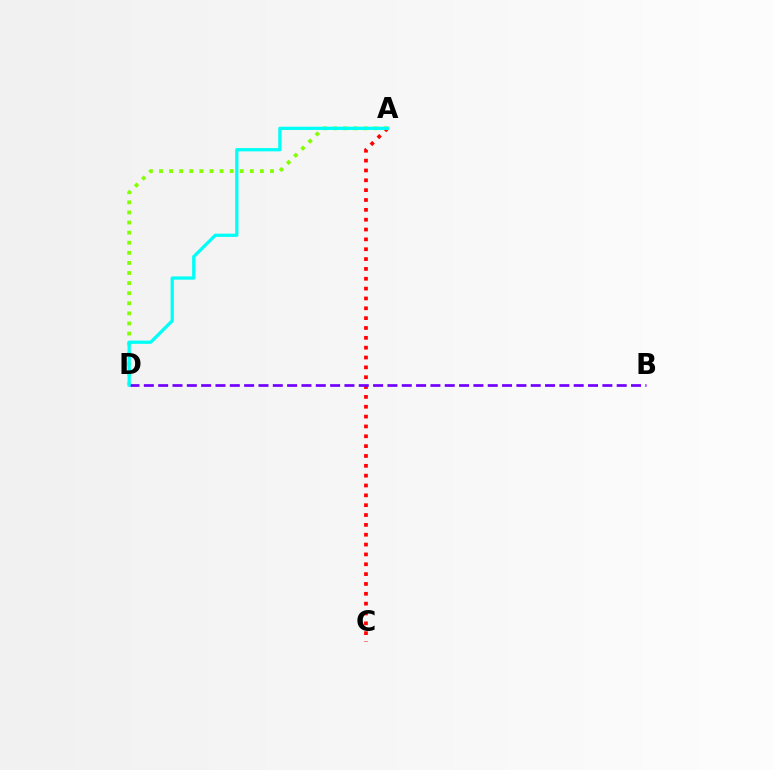{('A', 'D'): [{'color': '#84ff00', 'line_style': 'dotted', 'thickness': 2.74}, {'color': '#00fff6', 'line_style': 'solid', 'thickness': 2.35}], ('A', 'C'): [{'color': '#ff0000', 'line_style': 'dotted', 'thickness': 2.67}], ('B', 'D'): [{'color': '#7200ff', 'line_style': 'dashed', 'thickness': 1.95}]}